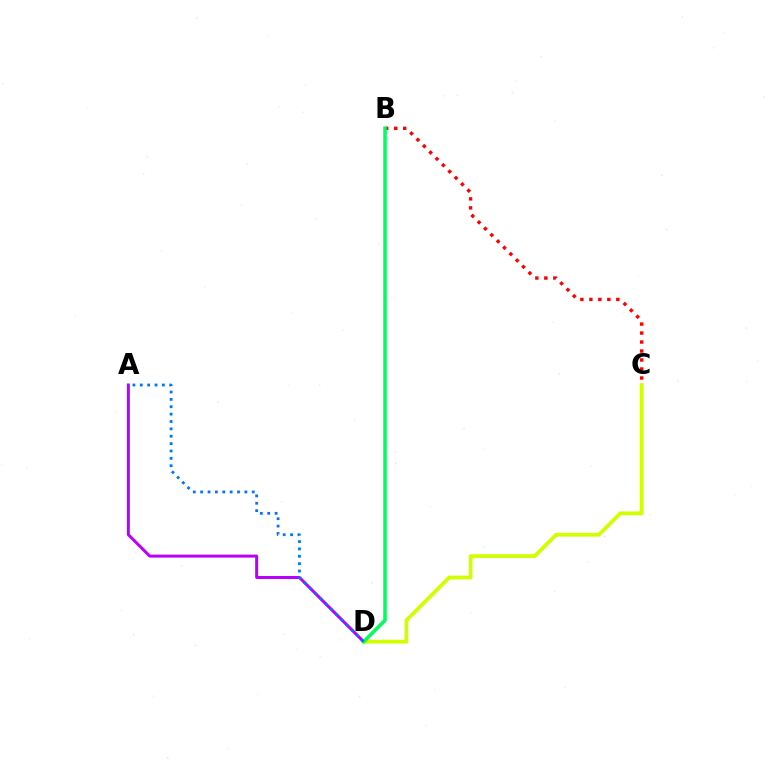{('A', 'D'): [{'color': '#b900ff', 'line_style': 'solid', 'thickness': 2.16}, {'color': '#0074ff', 'line_style': 'dotted', 'thickness': 2.0}], ('B', 'C'): [{'color': '#ff0000', 'line_style': 'dotted', 'thickness': 2.44}], ('C', 'D'): [{'color': '#d1ff00', 'line_style': 'solid', 'thickness': 2.72}], ('B', 'D'): [{'color': '#00ff5c', 'line_style': 'solid', 'thickness': 2.53}]}